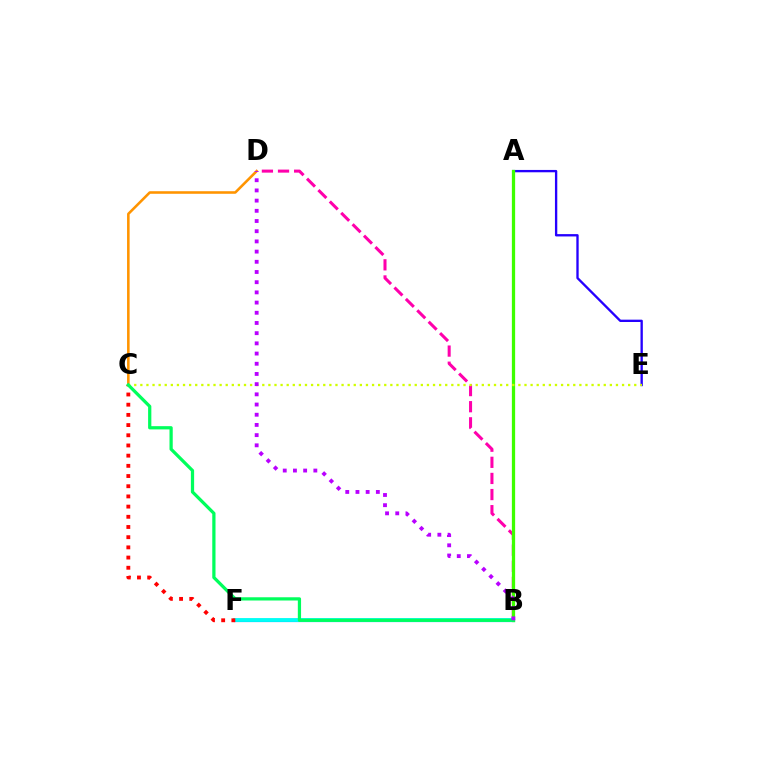{('A', 'E'): [{'color': '#2500ff', 'line_style': 'solid', 'thickness': 1.68}], ('B', 'D'): [{'color': '#ff00ac', 'line_style': 'dashed', 'thickness': 2.19}, {'color': '#b900ff', 'line_style': 'dotted', 'thickness': 2.77}], ('C', 'D'): [{'color': '#ff9400', 'line_style': 'solid', 'thickness': 1.85}], ('B', 'F'): [{'color': '#0074ff', 'line_style': 'solid', 'thickness': 2.29}, {'color': '#00fff6', 'line_style': 'solid', 'thickness': 2.76}], ('A', 'B'): [{'color': '#3dff00', 'line_style': 'solid', 'thickness': 2.35}], ('C', 'E'): [{'color': '#d1ff00', 'line_style': 'dotted', 'thickness': 1.66}], ('C', 'F'): [{'color': '#ff0000', 'line_style': 'dotted', 'thickness': 2.77}], ('B', 'C'): [{'color': '#00ff5c', 'line_style': 'solid', 'thickness': 2.33}]}